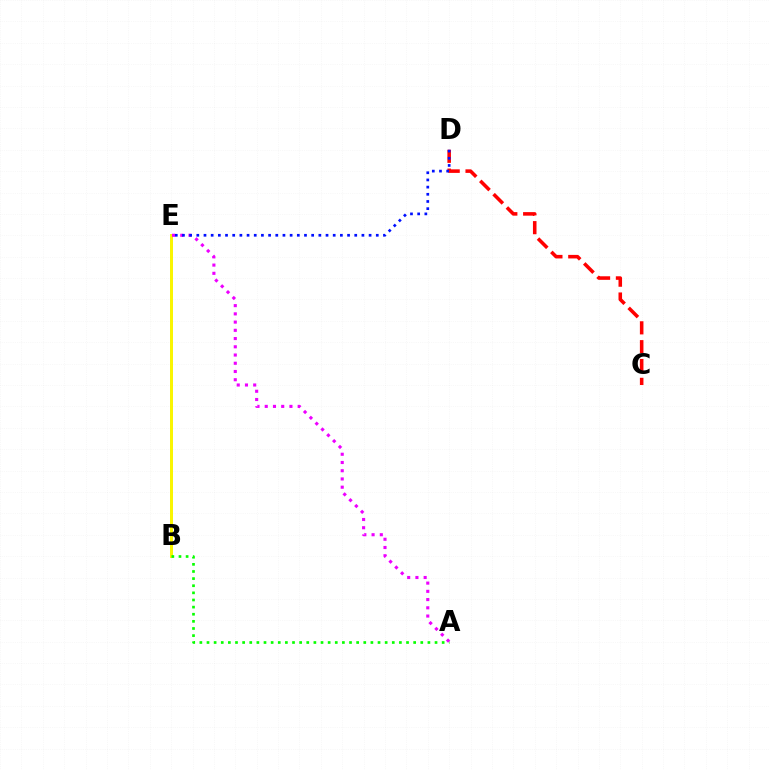{('B', 'E'): [{'color': '#00fff6', 'line_style': 'solid', 'thickness': 2.16}, {'color': '#fcf500', 'line_style': 'solid', 'thickness': 2.13}], ('C', 'D'): [{'color': '#ff0000', 'line_style': 'dashed', 'thickness': 2.56}], ('A', 'B'): [{'color': '#08ff00', 'line_style': 'dotted', 'thickness': 1.94}], ('A', 'E'): [{'color': '#ee00ff', 'line_style': 'dotted', 'thickness': 2.24}], ('D', 'E'): [{'color': '#0010ff', 'line_style': 'dotted', 'thickness': 1.95}]}